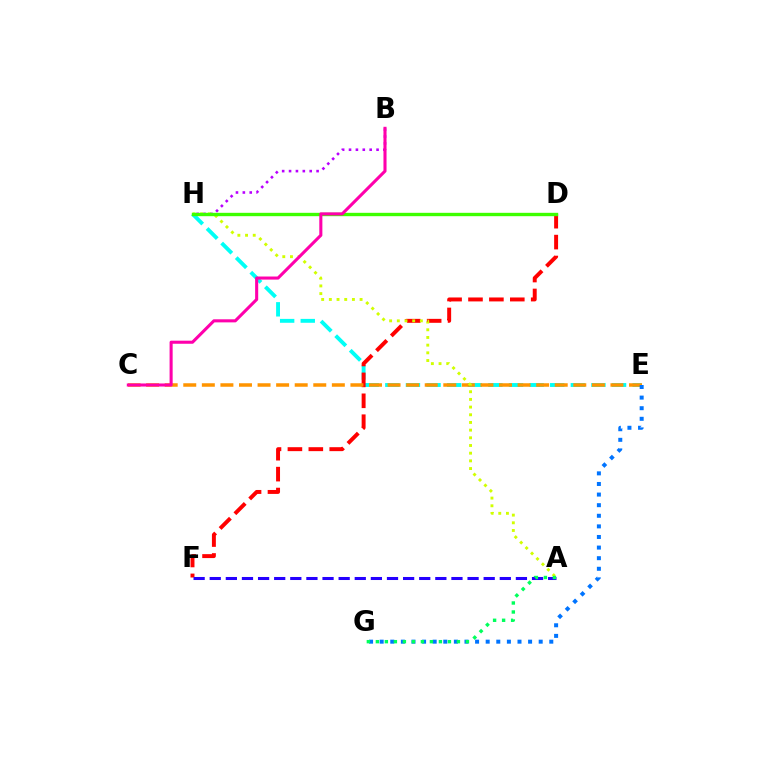{('E', 'H'): [{'color': '#00fff6', 'line_style': 'dashed', 'thickness': 2.8}], ('D', 'F'): [{'color': '#ff0000', 'line_style': 'dashed', 'thickness': 2.84}], ('B', 'H'): [{'color': '#b900ff', 'line_style': 'dotted', 'thickness': 1.87}], ('C', 'E'): [{'color': '#ff9400', 'line_style': 'dashed', 'thickness': 2.52}], ('A', 'H'): [{'color': '#d1ff00', 'line_style': 'dotted', 'thickness': 2.09}], ('A', 'F'): [{'color': '#2500ff', 'line_style': 'dashed', 'thickness': 2.19}], ('D', 'H'): [{'color': '#3dff00', 'line_style': 'solid', 'thickness': 2.42}], ('B', 'C'): [{'color': '#ff00ac', 'line_style': 'solid', 'thickness': 2.21}], ('E', 'G'): [{'color': '#0074ff', 'line_style': 'dotted', 'thickness': 2.88}], ('A', 'G'): [{'color': '#00ff5c', 'line_style': 'dotted', 'thickness': 2.45}]}